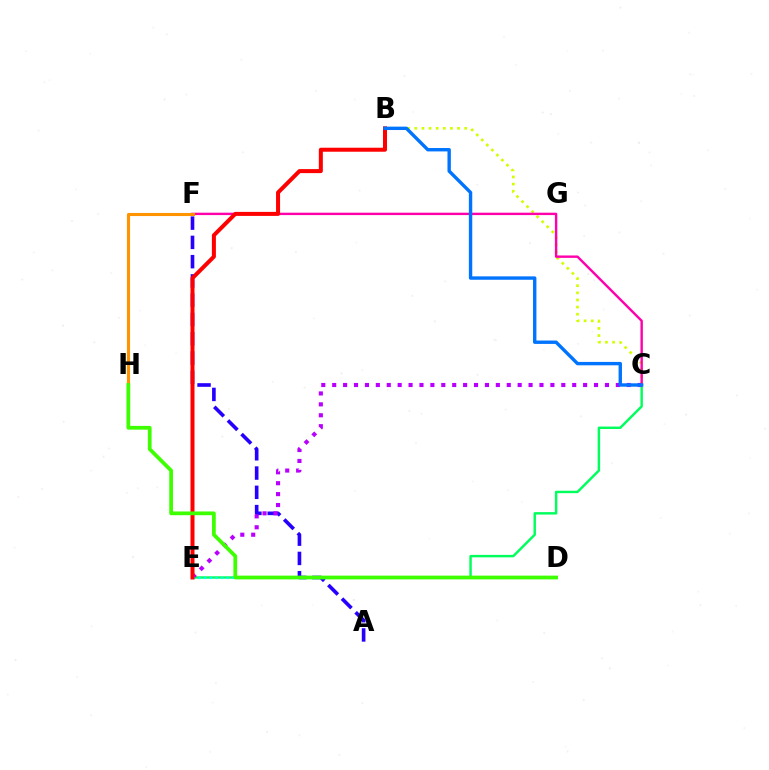{('B', 'C'): [{'color': '#d1ff00', 'line_style': 'dotted', 'thickness': 1.94}, {'color': '#0074ff', 'line_style': 'solid', 'thickness': 2.44}], ('C', 'E'): [{'color': '#00ff5c', 'line_style': 'solid', 'thickness': 1.76}, {'color': '#b900ff', 'line_style': 'dotted', 'thickness': 2.96}], ('C', 'F'): [{'color': '#ff00ac', 'line_style': 'solid', 'thickness': 1.73}], ('A', 'F'): [{'color': '#2500ff', 'line_style': 'dashed', 'thickness': 2.62}], ('D', 'E'): [{'color': '#00fff6', 'line_style': 'dotted', 'thickness': 1.52}], ('B', 'E'): [{'color': '#ff0000', 'line_style': 'solid', 'thickness': 2.89}], ('F', 'H'): [{'color': '#ff9400', 'line_style': 'solid', 'thickness': 2.23}], ('D', 'H'): [{'color': '#3dff00', 'line_style': 'solid', 'thickness': 2.69}]}